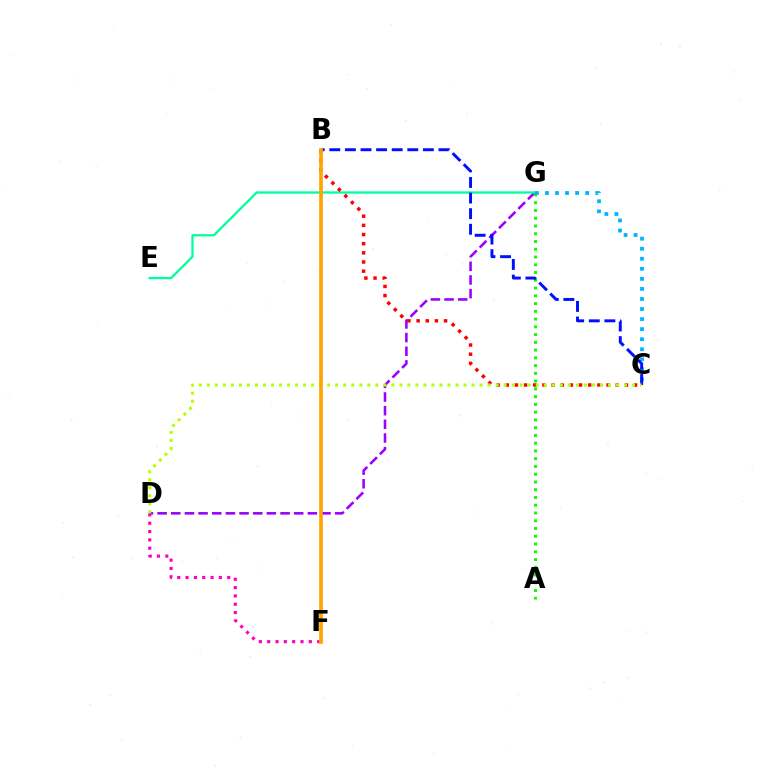{('D', 'G'): [{'color': '#9b00ff', 'line_style': 'dashed', 'thickness': 1.86}], ('A', 'G'): [{'color': '#08ff00', 'line_style': 'dotted', 'thickness': 2.11}], ('E', 'G'): [{'color': '#00ff9d', 'line_style': 'solid', 'thickness': 1.65}], ('B', 'C'): [{'color': '#ff0000', 'line_style': 'dotted', 'thickness': 2.49}, {'color': '#0010ff', 'line_style': 'dashed', 'thickness': 2.12}], ('D', 'F'): [{'color': '#ff00bd', 'line_style': 'dotted', 'thickness': 2.26}], ('C', 'G'): [{'color': '#00b5ff', 'line_style': 'dotted', 'thickness': 2.73}], ('C', 'D'): [{'color': '#b3ff00', 'line_style': 'dotted', 'thickness': 2.18}], ('B', 'F'): [{'color': '#ffa500', 'line_style': 'solid', 'thickness': 2.65}]}